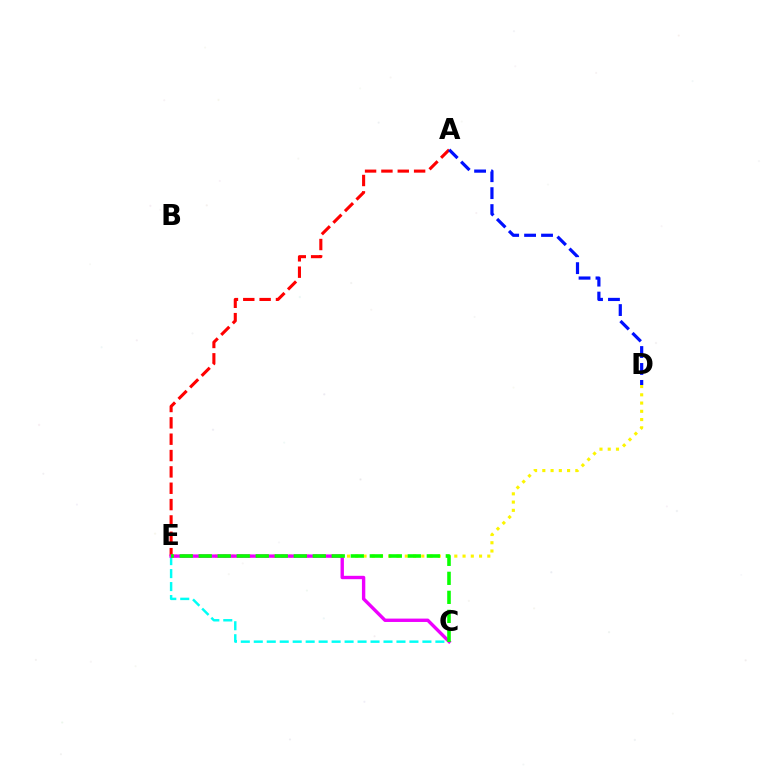{('A', 'E'): [{'color': '#ff0000', 'line_style': 'dashed', 'thickness': 2.22}], ('A', 'D'): [{'color': '#0010ff', 'line_style': 'dashed', 'thickness': 2.3}], ('D', 'E'): [{'color': '#fcf500', 'line_style': 'dotted', 'thickness': 2.24}], ('C', 'E'): [{'color': '#00fff6', 'line_style': 'dashed', 'thickness': 1.76}, {'color': '#ee00ff', 'line_style': 'solid', 'thickness': 2.43}, {'color': '#08ff00', 'line_style': 'dashed', 'thickness': 2.58}]}